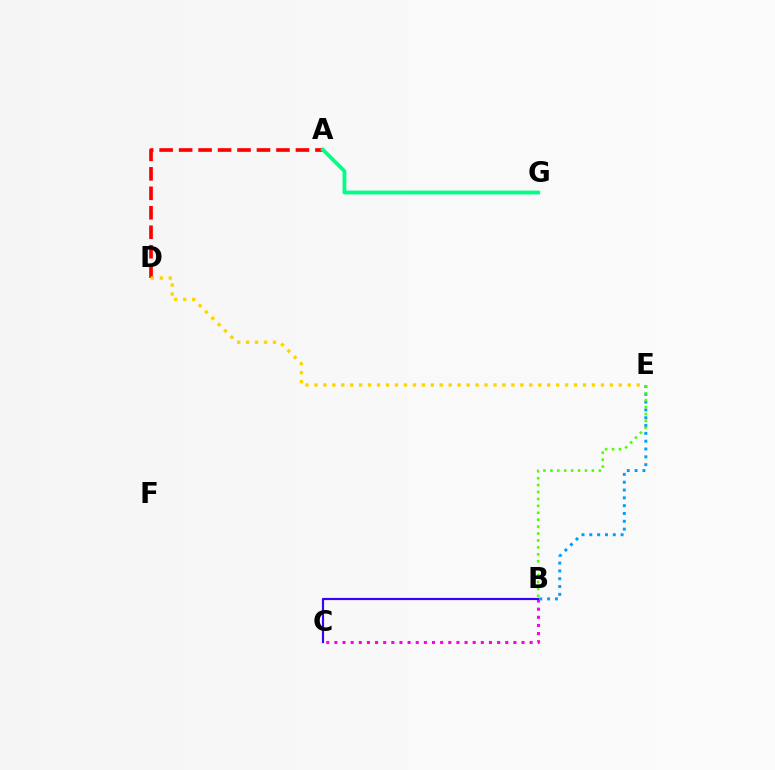{('B', 'C'): [{'color': '#ff00ed', 'line_style': 'dotted', 'thickness': 2.21}, {'color': '#3700ff', 'line_style': 'solid', 'thickness': 1.57}], ('A', 'D'): [{'color': '#ff0000', 'line_style': 'dashed', 'thickness': 2.65}], ('D', 'E'): [{'color': '#ffd500', 'line_style': 'dotted', 'thickness': 2.43}], ('A', 'G'): [{'color': '#00ff86', 'line_style': 'solid', 'thickness': 2.73}], ('B', 'E'): [{'color': '#009eff', 'line_style': 'dotted', 'thickness': 2.12}, {'color': '#4fff00', 'line_style': 'dotted', 'thickness': 1.88}]}